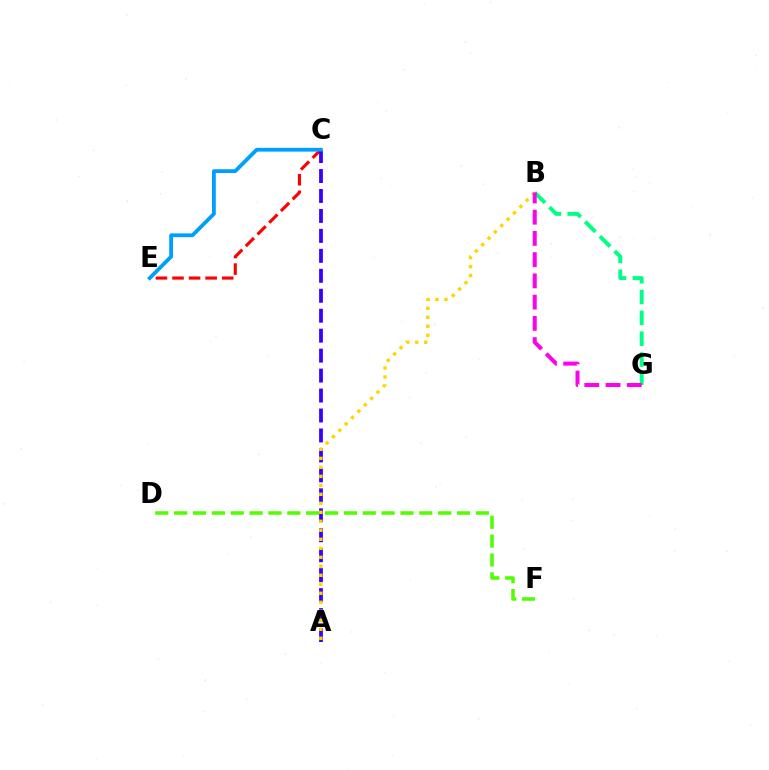{('D', 'F'): [{'color': '#4fff00', 'line_style': 'dashed', 'thickness': 2.56}], ('C', 'E'): [{'color': '#ff0000', 'line_style': 'dashed', 'thickness': 2.25}, {'color': '#009eff', 'line_style': 'solid', 'thickness': 2.73}], ('A', 'C'): [{'color': '#3700ff', 'line_style': 'dashed', 'thickness': 2.71}], ('B', 'G'): [{'color': '#00ff86', 'line_style': 'dashed', 'thickness': 2.83}, {'color': '#ff00ed', 'line_style': 'dashed', 'thickness': 2.88}], ('A', 'B'): [{'color': '#ffd500', 'line_style': 'dotted', 'thickness': 2.44}]}